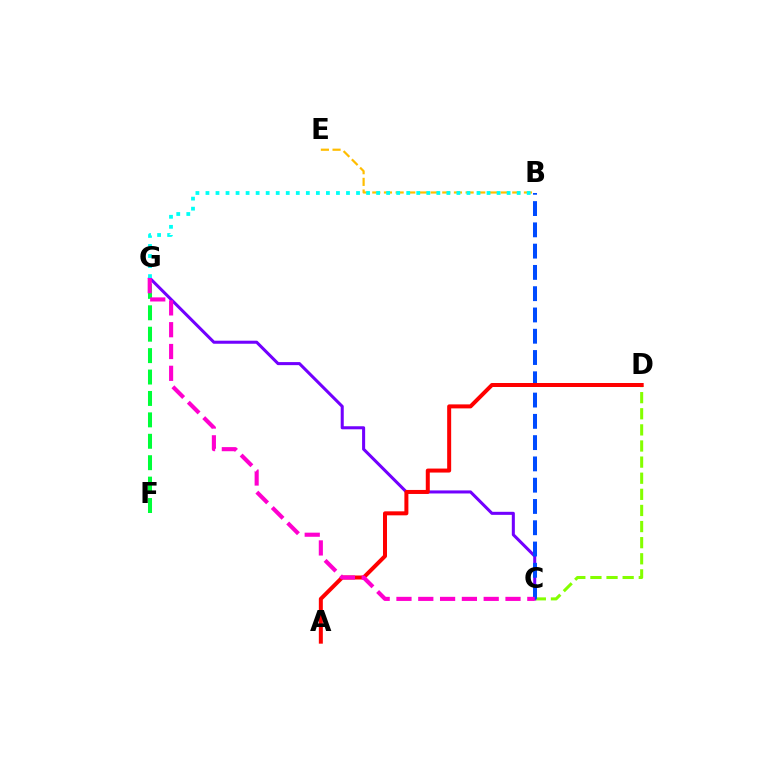{('F', 'G'): [{'color': '#00ff39', 'line_style': 'dashed', 'thickness': 2.91}], ('C', 'D'): [{'color': '#84ff00', 'line_style': 'dashed', 'thickness': 2.19}], ('C', 'G'): [{'color': '#7200ff', 'line_style': 'solid', 'thickness': 2.19}, {'color': '#ff00cf', 'line_style': 'dashed', 'thickness': 2.96}], ('B', 'C'): [{'color': '#004bff', 'line_style': 'dashed', 'thickness': 2.89}], ('B', 'E'): [{'color': '#ffbd00', 'line_style': 'dashed', 'thickness': 1.58}], ('A', 'D'): [{'color': '#ff0000', 'line_style': 'solid', 'thickness': 2.88}], ('B', 'G'): [{'color': '#00fff6', 'line_style': 'dotted', 'thickness': 2.73}]}